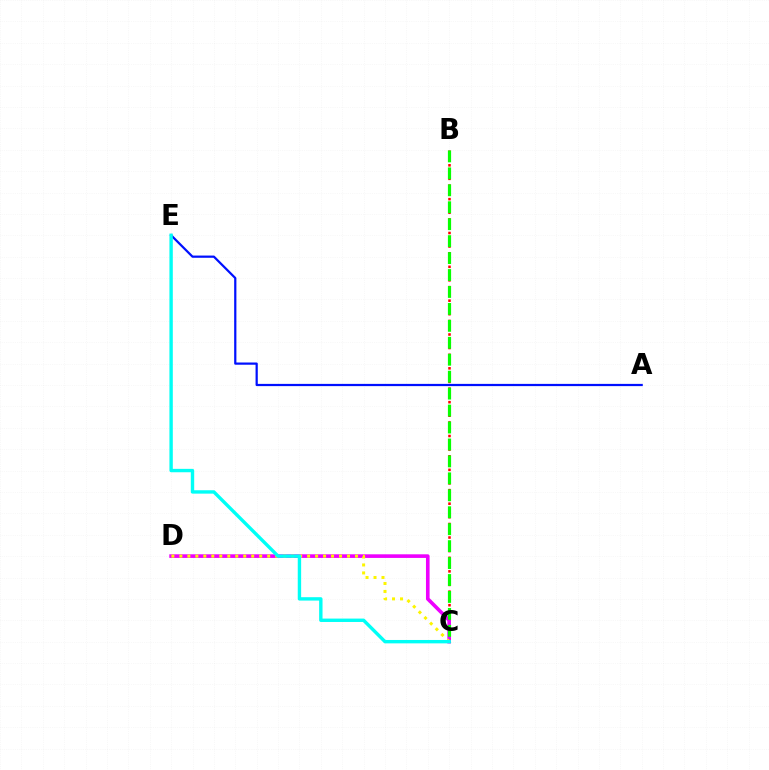{('B', 'C'): [{'color': '#ff0000', 'line_style': 'dotted', 'thickness': 1.84}, {'color': '#08ff00', 'line_style': 'dashed', 'thickness': 2.3}], ('C', 'D'): [{'color': '#ee00ff', 'line_style': 'solid', 'thickness': 2.61}, {'color': '#fcf500', 'line_style': 'dotted', 'thickness': 2.17}], ('A', 'E'): [{'color': '#0010ff', 'line_style': 'solid', 'thickness': 1.6}], ('C', 'E'): [{'color': '#00fff6', 'line_style': 'solid', 'thickness': 2.44}]}